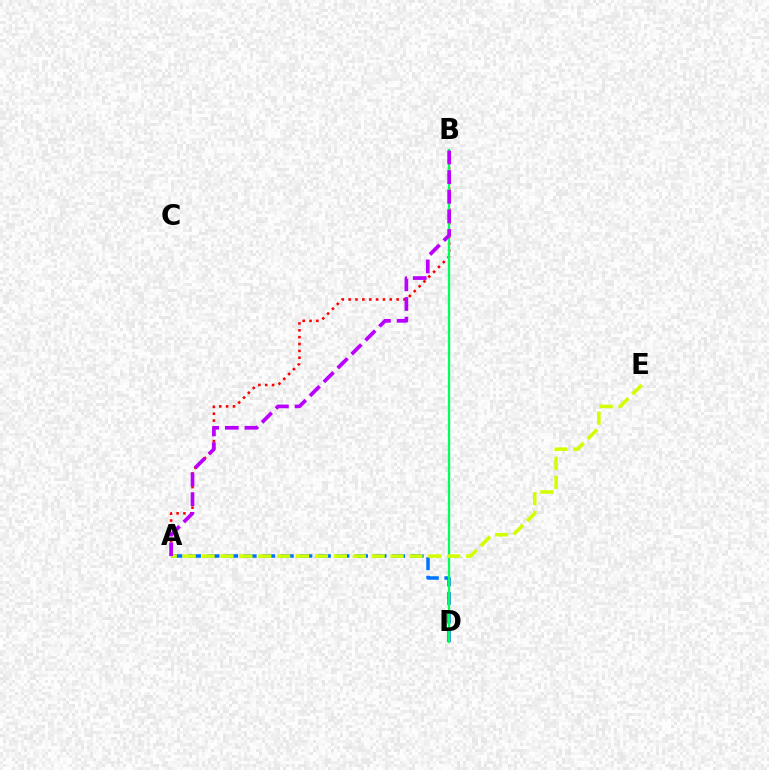{('A', 'D'): [{'color': '#0074ff', 'line_style': 'dashed', 'thickness': 2.52}], ('A', 'B'): [{'color': '#ff0000', 'line_style': 'dotted', 'thickness': 1.86}, {'color': '#b900ff', 'line_style': 'dashed', 'thickness': 2.67}], ('B', 'D'): [{'color': '#00ff5c', 'line_style': 'solid', 'thickness': 1.65}], ('A', 'E'): [{'color': '#d1ff00', 'line_style': 'dashed', 'thickness': 2.57}]}